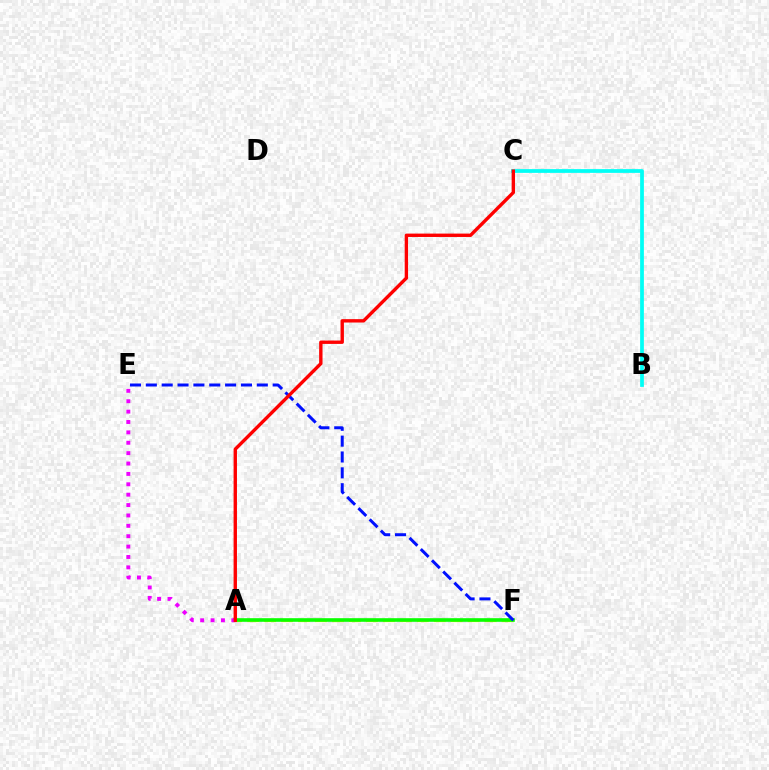{('B', 'C'): [{'color': '#00fff6', 'line_style': 'solid', 'thickness': 2.7}], ('A', 'F'): [{'color': '#fcf500', 'line_style': 'dashed', 'thickness': 2.3}, {'color': '#08ff00', 'line_style': 'solid', 'thickness': 2.6}], ('A', 'E'): [{'color': '#ee00ff', 'line_style': 'dotted', 'thickness': 2.82}], ('E', 'F'): [{'color': '#0010ff', 'line_style': 'dashed', 'thickness': 2.15}], ('A', 'C'): [{'color': '#ff0000', 'line_style': 'solid', 'thickness': 2.43}]}